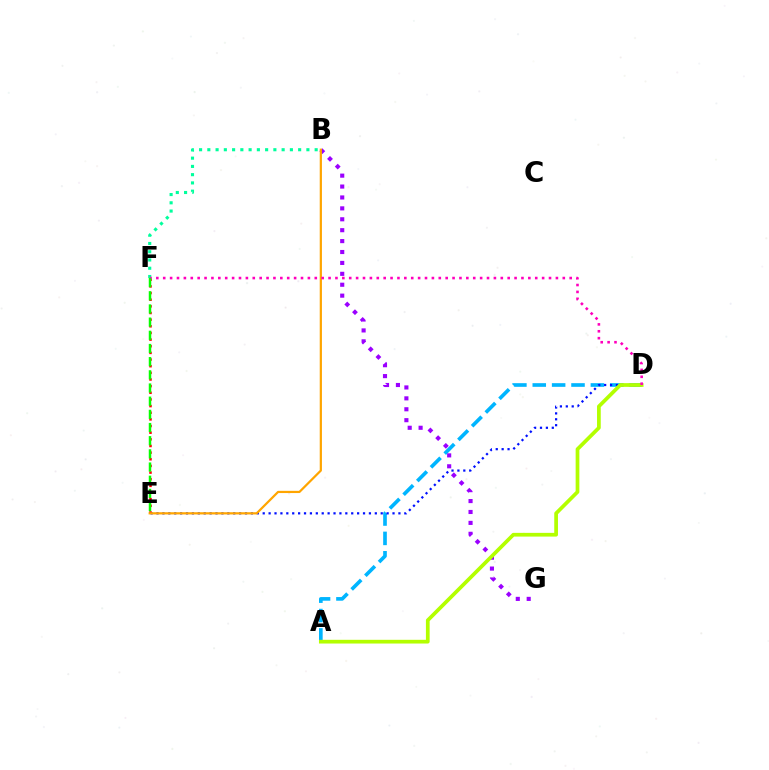{('A', 'D'): [{'color': '#00b5ff', 'line_style': 'dashed', 'thickness': 2.63}, {'color': '#b3ff00', 'line_style': 'solid', 'thickness': 2.68}], ('D', 'E'): [{'color': '#0010ff', 'line_style': 'dotted', 'thickness': 1.6}], ('E', 'F'): [{'color': '#ff0000', 'line_style': 'dotted', 'thickness': 1.81}, {'color': '#08ff00', 'line_style': 'dashed', 'thickness': 1.79}], ('B', 'G'): [{'color': '#9b00ff', 'line_style': 'dotted', 'thickness': 2.96}], ('B', 'E'): [{'color': '#ffa500', 'line_style': 'solid', 'thickness': 1.59}], ('B', 'F'): [{'color': '#00ff9d', 'line_style': 'dotted', 'thickness': 2.24}], ('D', 'F'): [{'color': '#ff00bd', 'line_style': 'dotted', 'thickness': 1.87}]}